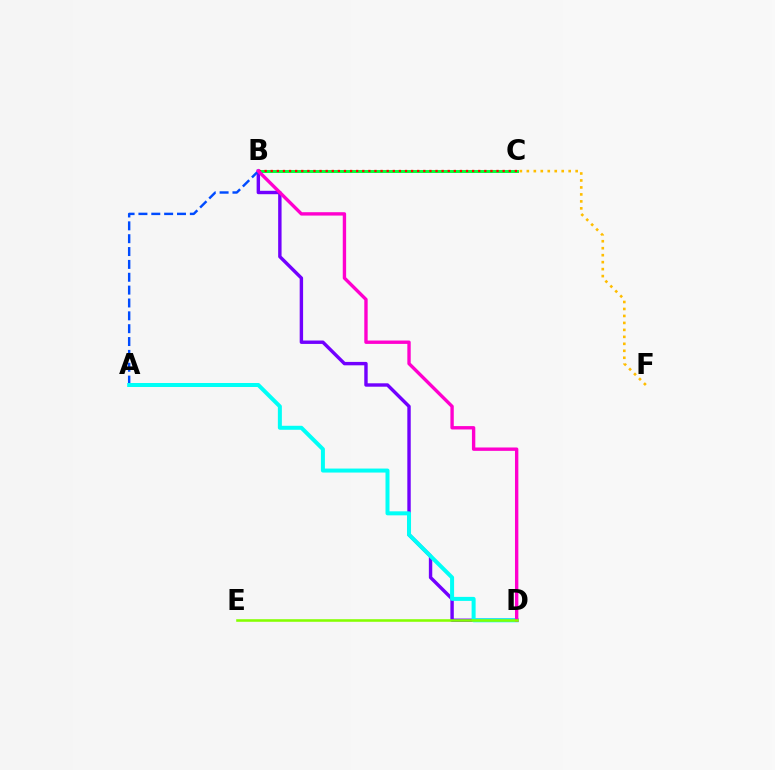{('B', 'C'): [{'color': '#00ff39', 'line_style': 'solid', 'thickness': 2.13}, {'color': '#ff0000', 'line_style': 'dotted', 'thickness': 1.66}], ('B', 'D'): [{'color': '#7200ff', 'line_style': 'solid', 'thickness': 2.45}, {'color': '#ff00cf', 'line_style': 'solid', 'thickness': 2.43}], ('A', 'B'): [{'color': '#004bff', 'line_style': 'dashed', 'thickness': 1.75}], ('C', 'F'): [{'color': '#ffbd00', 'line_style': 'dotted', 'thickness': 1.89}], ('A', 'D'): [{'color': '#00fff6', 'line_style': 'solid', 'thickness': 2.88}], ('D', 'E'): [{'color': '#84ff00', 'line_style': 'solid', 'thickness': 1.85}]}